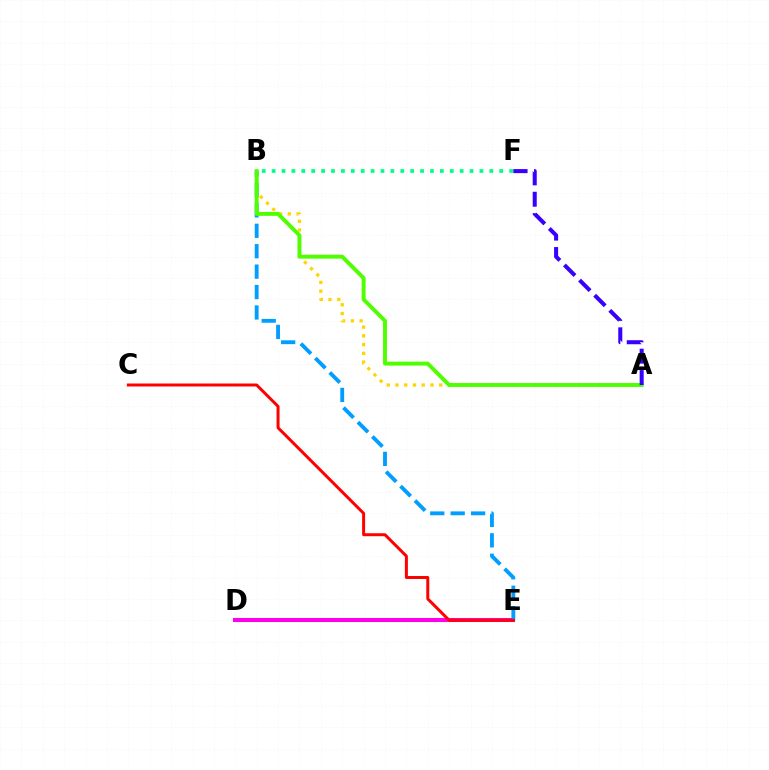{('D', 'E'): [{'color': '#ff00ed', 'line_style': 'solid', 'thickness': 2.91}], ('A', 'B'): [{'color': '#ffd500', 'line_style': 'dotted', 'thickness': 2.38}, {'color': '#4fff00', 'line_style': 'solid', 'thickness': 2.82}], ('B', 'E'): [{'color': '#009eff', 'line_style': 'dashed', 'thickness': 2.77}], ('B', 'F'): [{'color': '#00ff86', 'line_style': 'dotted', 'thickness': 2.69}], ('C', 'E'): [{'color': '#ff0000', 'line_style': 'solid', 'thickness': 2.15}], ('A', 'F'): [{'color': '#3700ff', 'line_style': 'dashed', 'thickness': 2.9}]}